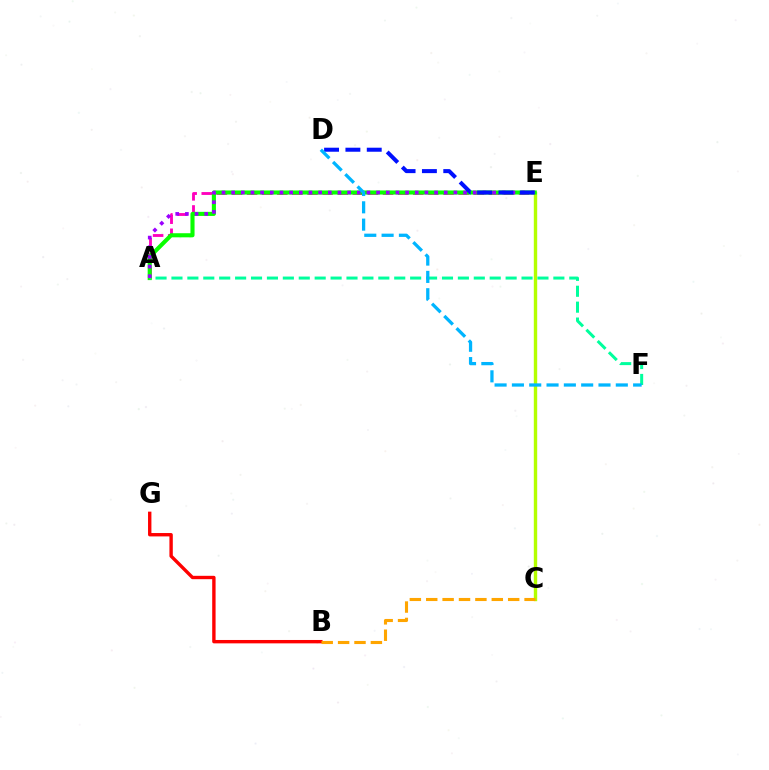{('A', 'E'): [{'color': '#ff00bd', 'line_style': 'dashed', 'thickness': 2.05}, {'color': '#08ff00', 'line_style': 'solid', 'thickness': 2.95}, {'color': '#9b00ff', 'line_style': 'dotted', 'thickness': 2.63}], ('C', 'E'): [{'color': '#b3ff00', 'line_style': 'solid', 'thickness': 2.44}], ('B', 'G'): [{'color': '#ff0000', 'line_style': 'solid', 'thickness': 2.43}], ('B', 'C'): [{'color': '#ffa500', 'line_style': 'dashed', 'thickness': 2.23}], ('A', 'F'): [{'color': '#00ff9d', 'line_style': 'dashed', 'thickness': 2.16}], ('D', 'E'): [{'color': '#0010ff', 'line_style': 'dashed', 'thickness': 2.9}], ('D', 'F'): [{'color': '#00b5ff', 'line_style': 'dashed', 'thickness': 2.35}]}